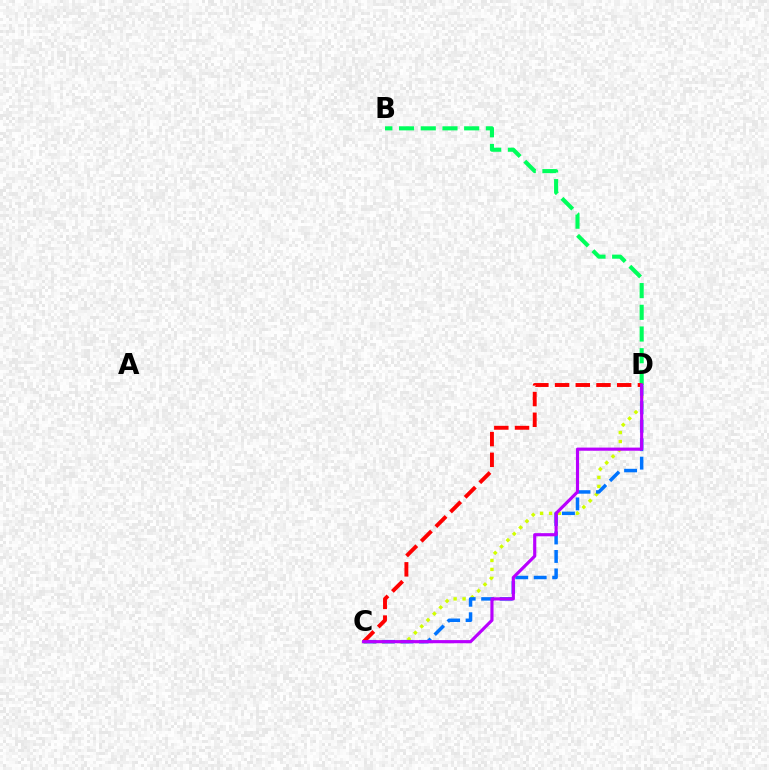{('C', 'D'): [{'color': '#d1ff00', 'line_style': 'dotted', 'thickness': 2.43}, {'color': '#0074ff', 'line_style': 'dashed', 'thickness': 2.51}, {'color': '#ff0000', 'line_style': 'dashed', 'thickness': 2.81}, {'color': '#b900ff', 'line_style': 'solid', 'thickness': 2.27}], ('B', 'D'): [{'color': '#00ff5c', 'line_style': 'dashed', 'thickness': 2.95}]}